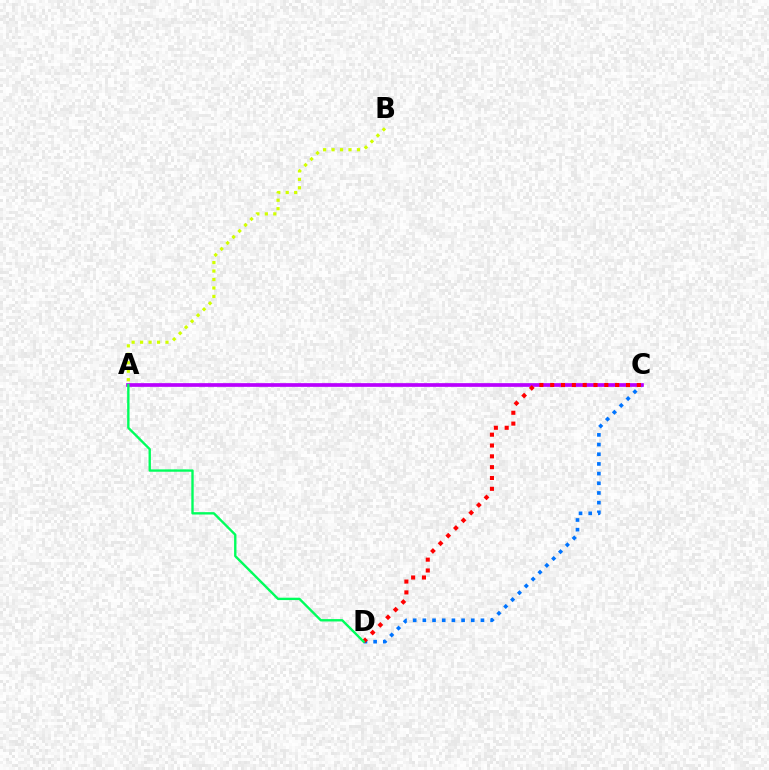{('C', 'D'): [{'color': '#0074ff', 'line_style': 'dotted', 'thickness': 2.63}, {'color': '#ff0000', 'line_style': 'dotted', 'thickness': 2.94}], ('A', 'B'): [{'color': '#d1ff00', 'line_style': 'dotted', 'thickness': 2.3}], ('A', 'C'): [{'color': '#b900ff', 'line_style': 'solid', 'thickness': 2.66}], ('A', 'D'): [{'color': '#00ff5c', 'line_style': 'solid', 'thickness': 1.71}]}